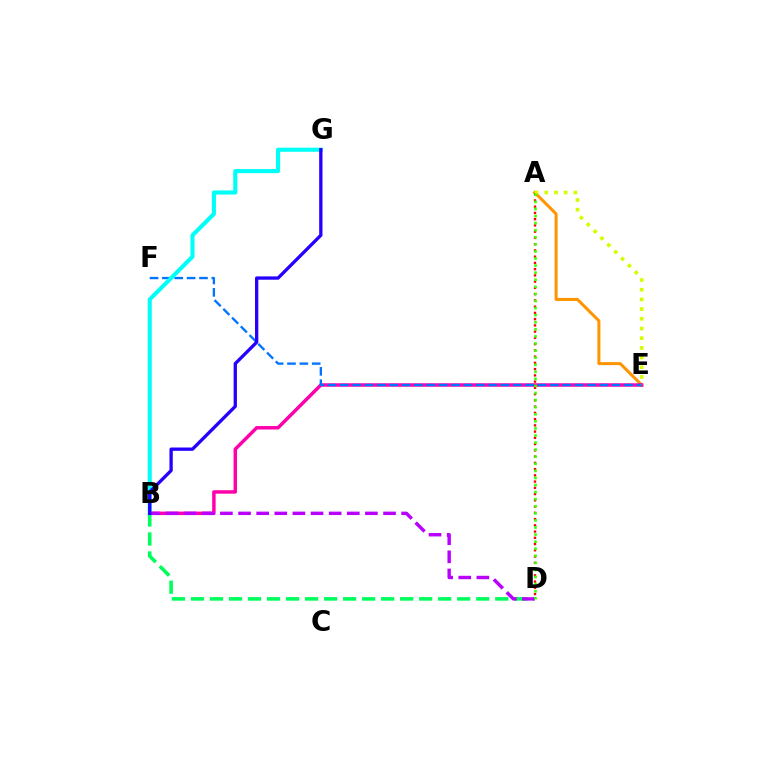{('A', 'E'): [{'color': '#ff9400', 'line_style': 'solid', 'thickness': 2.17}, {'color': '#d1ff00', 'line_style': 'dotted', 'thickness': 2.63}], ('B', 'D'): [{'color': '#00ff5c', 'line_style': 'dashed', 'thickness': 2.58}, {'color': '#b900ff', 'line_style': 'dashed', 'thickness': 2.46}], ('A', 'D'): [{'color': '#ff0000', 'line_style': 'dotted', 'thickness': 1.7}, {'color': '#3dff00', 'line_style': 'dotted', 'thickness': 1.92}], ('B', 'E'): [{'color': '#ff00ac', 'line_style': 'solid', 'thickness': 2.49}], ('E', 'F'): [{'color': '#0074ff', 'line_style': 'dashed', 'thickness': 1.68}], ('B', 'G'): [{'color': '#00fff6', 'line_style': 'solid', 'thickness': 2.95}, {'color': '#2500ff', 'line_style': 'solid', 'thickness': 2.38}]}